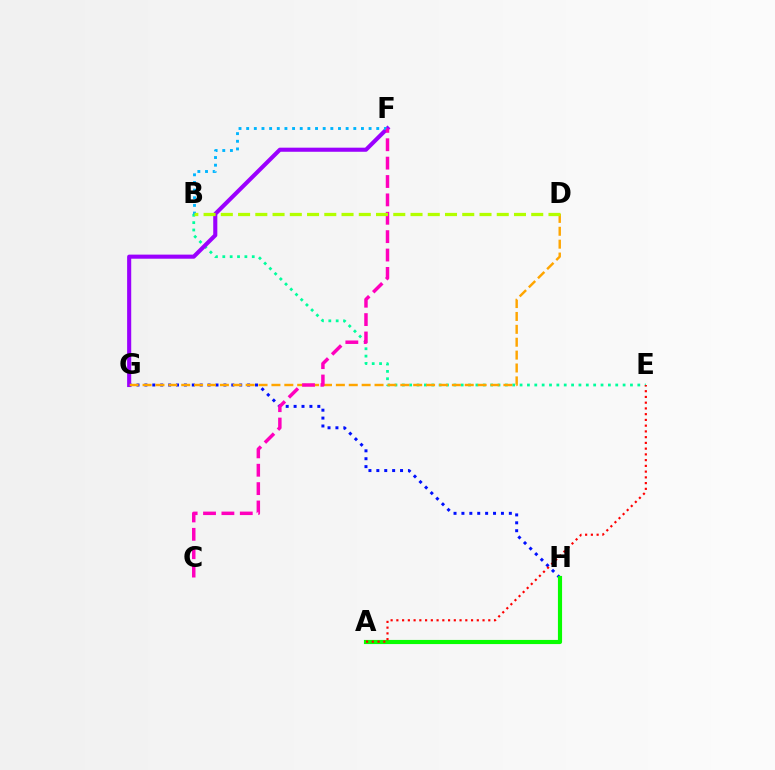{('G', 'H'): [{'color': '#0010ff', 'line_style': 'dotted', 'thickness': 2.15}], ('B', 'E'): [{'color': '#00ff9d', 'line_style': 'dotted', 'thickness': 2.0}], ('F', 'G'): [{'color': '#9b00ff', 'line_style': 'solid', 'thickness': 2.95}], ('B', 'F'): [{'color': '#00b5ff', 'line_style': 'dotted', 'thickness': 2.08}], ('A', 'H'): [{'color': '#08ff00', 'line_style': 'solid', 'thickness': 2.98}], ('D', 'G'): [{'color': '#ffa500', 'line_style': 'dashed', 'thickness': 1.75}], ('A', 'E'): [{'color': '#ff0000', 'line_style': 'dotted', 'thickness': 1.56}], ('C', 'F'): [{'color': '#ff00bd', 'line_style': 'dashed', 'thickness': 2.5}], ('B', 'D'): [{'color': '#b3ff00', 'line_style': 'dashed', 'thickness': 2.34}]}